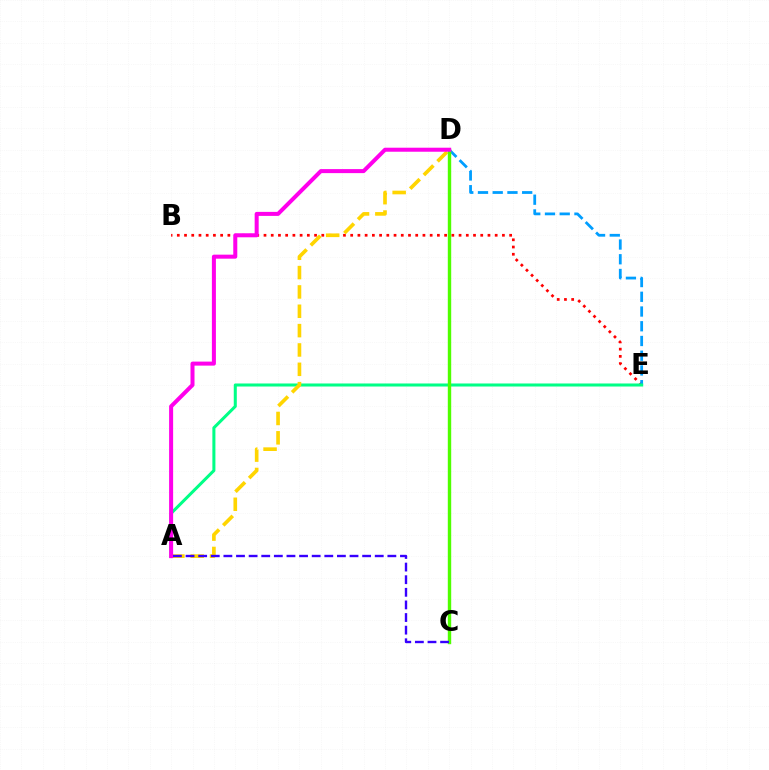{('B', 'E'): [{'color': '#ff0000', 'line_style': 'dotted', 'thickness': 1.96}], ('D', 'E'): [{'color': '#009eff', 'line_style': 'dashed', 'thickness': 2.0}], ('A', 'E'): [{'color': '#00ff86', 'line_style': 'solid', 'thickness': 2.19}], ('A', 'D'): [{'color': '#ffd500', 'line_style': 'dashed', 'thickness': 2.63}, {'color': '#ff00ed', 'line_style': 'solid', 'thickness': 2.89}], ('C', 'D'): [{'color': '#4fff00', 'line_style': 'solid', 'thickness': 2.45}], ('A', 'C'): [{'color': '#3700ff', 'line_style': 'dashed', 'thickness': 1.71}]}